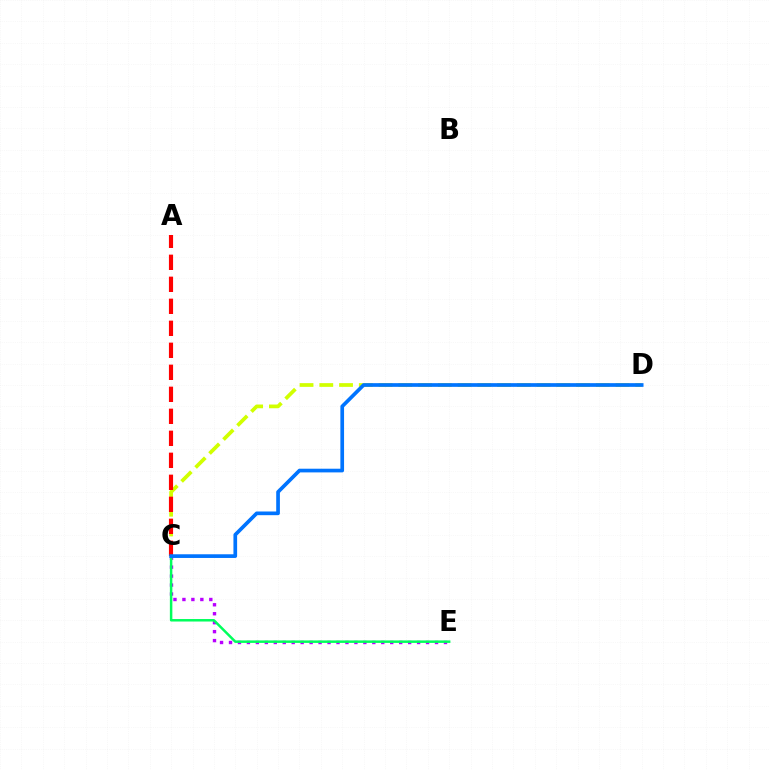{('C', 'D'): [{'color': '#d1ff00', 'line_style': 'dashed', 'thickness': 2.68}, {'color': '#0074ff', 'line_style': 'solid', 'thickness': 2.65}], ('A', 'C'): [{'color': '#ff0000', 'line_style': 'dashed', 'thickness': 2.99}], ('C', 'E'): [{'color': '#b900ff', 'line_style': 'dotted', 'thickness': 2.43}, {'color': '#00ff5c', 'line_style': 'solid', 'thickness': 1.79}]}